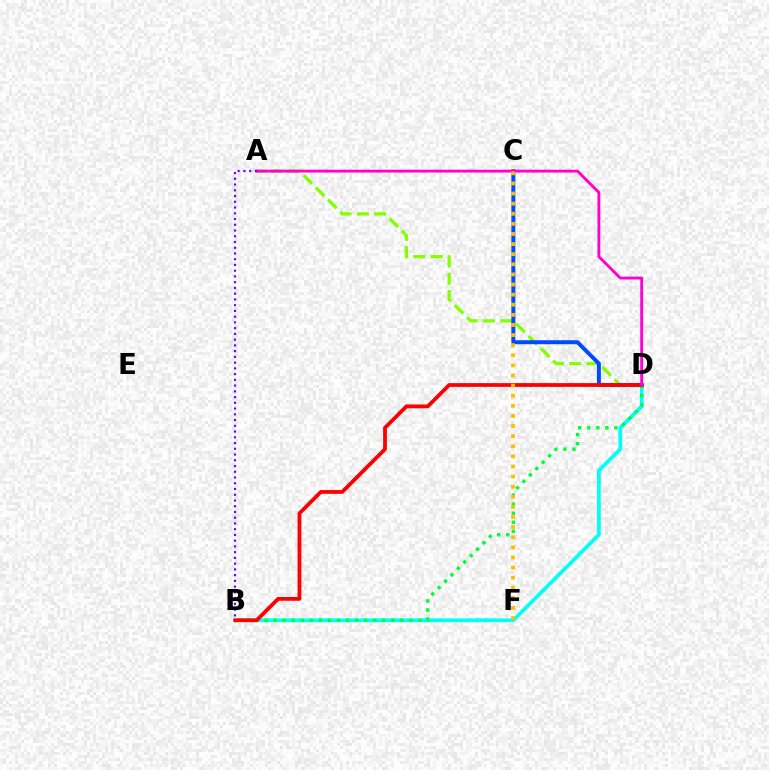{('A', 'D'): [{'color': '#84ff00', 'line_style': 'dashed', 'thickness': 2.35}, {'color': '#ff00cf', 'line_style': 'solid', 'thickness': 2.05}], ('B', 'D'): [{'color': '#00fff6', 'line_style': 'solid', 'thickness': 2.68}, {'color': '#00ff39', 'line_style': 'dotted', 'thickness': 2.46}, {'color': '#ff0000', 'line_style': 'solid', 'thickness': 2.72}], ('C', 'D'): [{'color': '#004bff', 'line_style': 'solid', 'thickness': 2.86}], ('C', 'F'): [{'color': '#ffbd00', 'line_style': 'dotted', 'thickness': 2.75}], ('A', 'B'): [{'color': '#7200ff', 'line_style': 'dotted', 'thickness': 1.56}]}